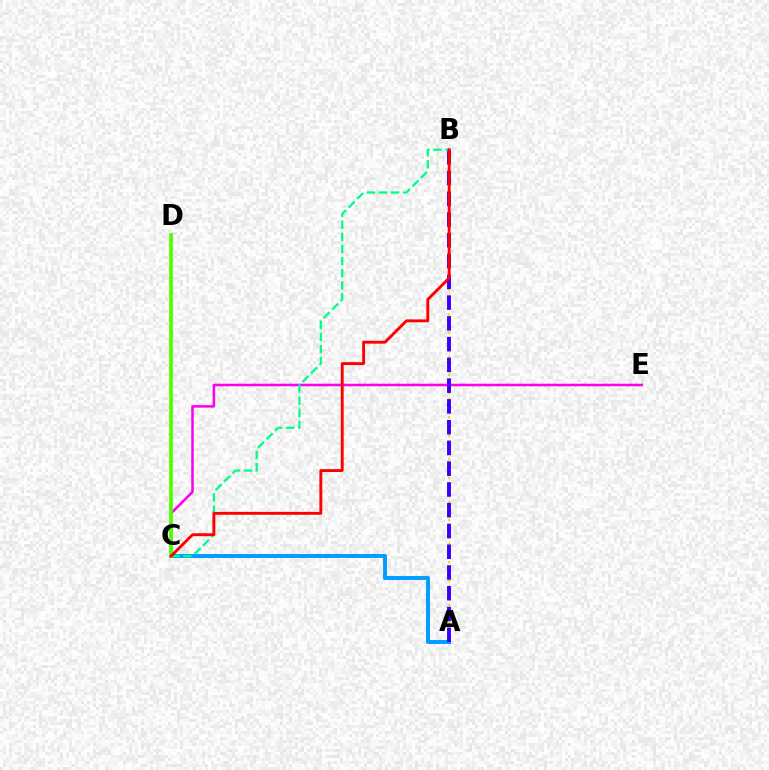{('A', 'C'): [{'color': '#009eff', 'line_style': 'solid', 'thickness': 2.84}], ('C', 'E'): [{'color': '#ff00ed', 'line_style': 'solid', 'thickness': 1.84}], ('C', 'D'): [{'color': '#4fff00', 'line_style': 'solid', 'thickness': 2.68}], ('A', 'B'): [{'color': '#ffd500', 'line_style': 'dotted', 'thickness': 1.64}, {'color': '#3700ff', 'line_style': 'dashed', 'thickness': 2.82}], ('B', 'C'): [{'color': '#00ff86', 'line_style': 'dashed', 'thickness': 1.64}, {'color': '#ff0000', 'line_style': 'solid', 'thickness': 2.08}]}